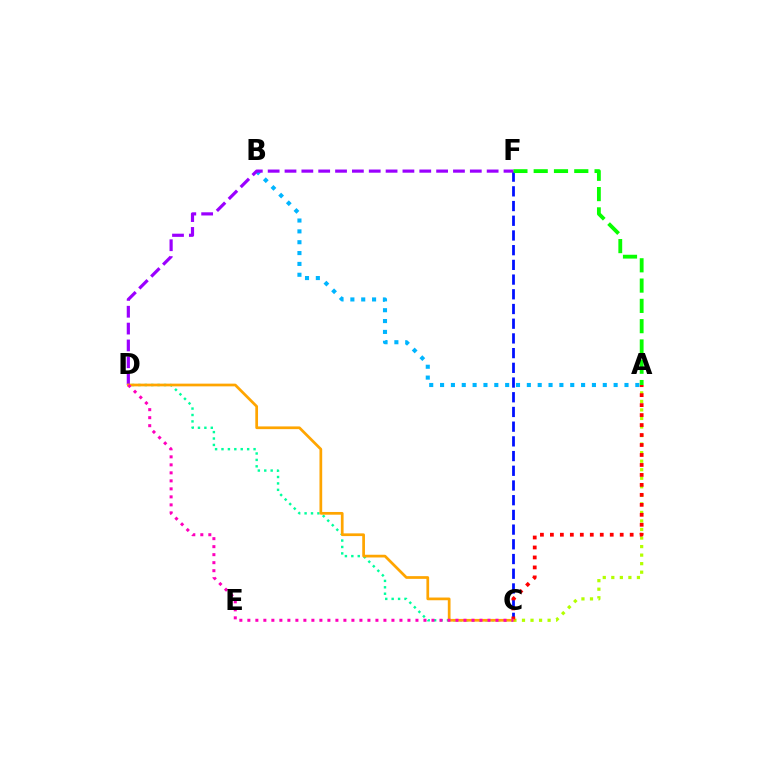{('C', 'D'): [{'color': '#00ff9d', 'line_style': 'dotted', 'thickness': 1.74}, {'color': '#ffa500', 'line_style': 'solid', 'thickness': 1.96}, {'color': '#ff00bd', 'line_style': 'dotted', 'thickness': 2.17}], ('A', 'B'): [{'color': '#00b5ff', 'line_style': 'dotted', 'thickness': 2.95}], ('C', 'F'): [{'color': '#0010ff', 'line_style': 'dashed', 'thickness': 2.0}], ('A', 'C'): [{'color': '#b3ff00', 'line_style': 'dotted', 'thickness': 2.32}, {'color': '#ff0000', 'line_style': 'dotted', 'thickness': 2.71}], ('A', 'F'): [{'color': '#08ff00', 'line_style': 'dashed', 'thickness': 2.76}], ('D', 'F'): [{'color': '#9b00ff', 'line_style': 'dashed', 'thickness': 2.29}]}